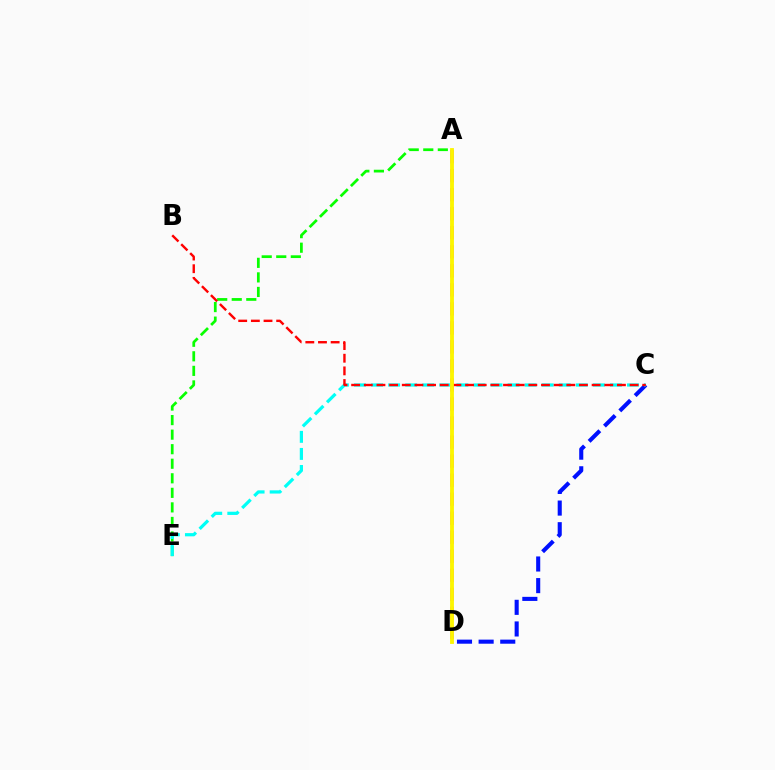{('A', 'E'): [{'color': '#08ff00', 'line_style': 'dashed', 'thickness': 1.98}], ('C', 'D'): [{'color': '#0010ff', 'line_style': 'dashed', 'thickness': 2.94}], ('A', 'D'): [{'color': '#ee00ff', 'line_style': 'dashed', 'thickness': 2.59}, {'color': '#fcf500', 'line_style': 'solid', 'thickness': 2.76}], ('C', 'E'): [{'color': '#00fff6', 'line_style': 'dashed', 'thickness': 2.32}], ('B', 'C'): [{'color': '#ff0000', 'line_style': 'dashed', 'thickness': 1.72}]}